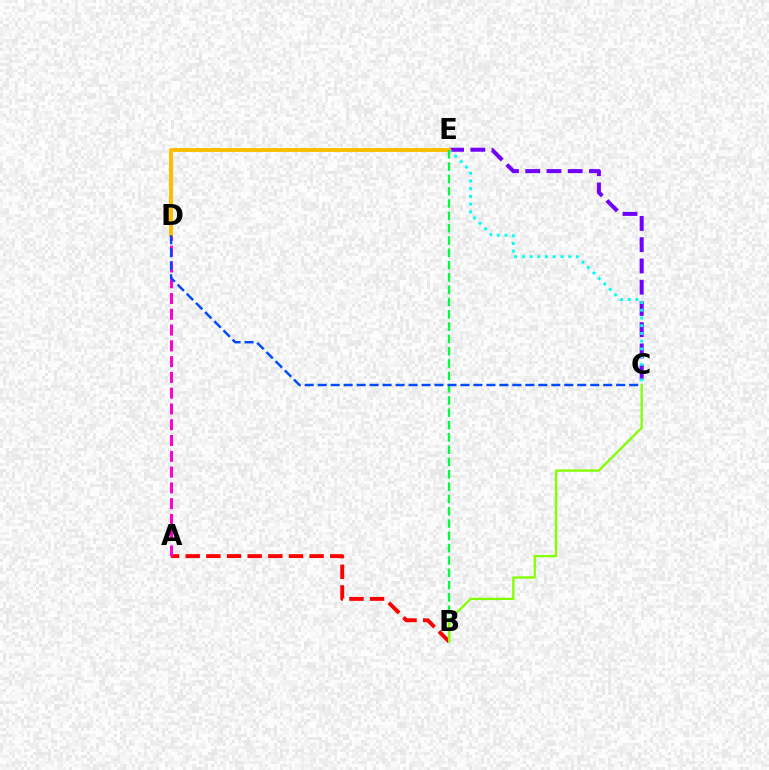{('C', 'E'): [{'color': '#7200ff', 'line_style': 'dashed', 'thickness': 2.89}, {'color': '#00fff6', 'line_style': 'dotted', 'thickness': 2.1}], ('A', 'B'): [{'color': '#ff0000', 'line_style': 'dashed', 'thickness': 2.81}], ('A', 'D'): [{'color': '#ff00cf', 'line_style': 'dashed', 'thickness': 2.14}], ('D', 'E'): [{'color': '#ffbd00', 'line_style': 'solid', 'thickness': 2.81}], ('B', 'E'): [{'color': '#00ff39', 'line_style': 'dashed', 'thickness': 1.67}], ('B', 'C'): [{'color': '#84ff00', 'line_style': 'solid', 'thickness': 1.66}], ('C', 'D'): [{'color': '#004bff', 'line_style': 'dashed', 'thickness': 1.76}]}